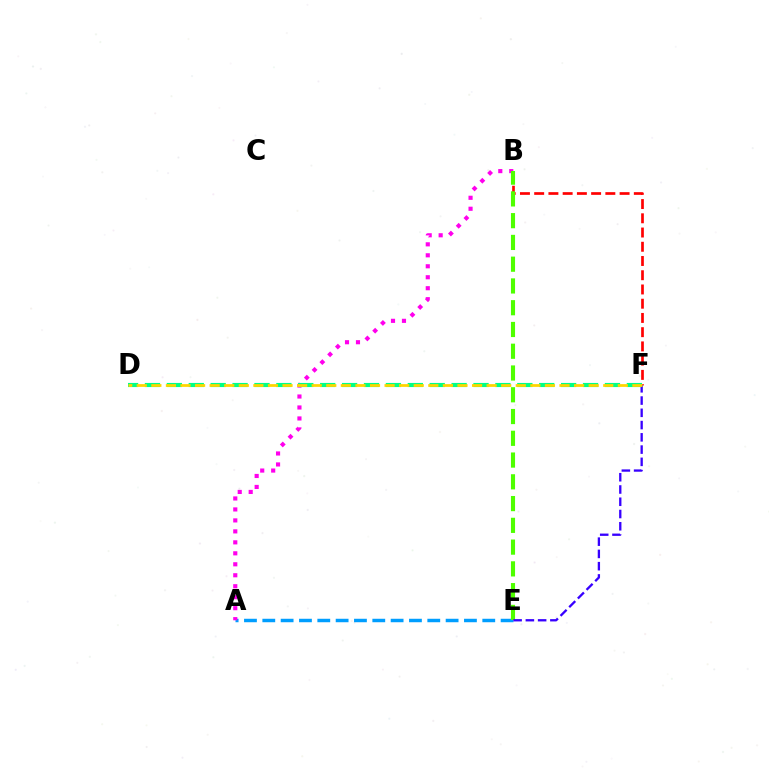{('B', 'F'): [{'color': '#ff0000', 'line_style': 'dashed', 'thickness': 1.93}], ('A', 'E'): [{'color': '#009eff', 'line_style': 'dashed', 'thickness': 2.49}], ('A', 'B'): [{'color': '#ff00ed', 'line_style': 'dotted', 'thickness': 2.98}], ('B', 'E'): [{'color': '#4fff00', 'line_style': 'dashed', 'thickness': 2.96}], ('E', 'F'): [{'color': '#3700ff', 'line_style': 'dashed', 'thickness': 1.67}], ('D', 'F'): [{'color': '#00ff86', 'line_style': 'dashed', 'thickness': 2.98}, {'color': '#ffd500', 'line_style': 'dashed', 'thickness': 1.98}]}